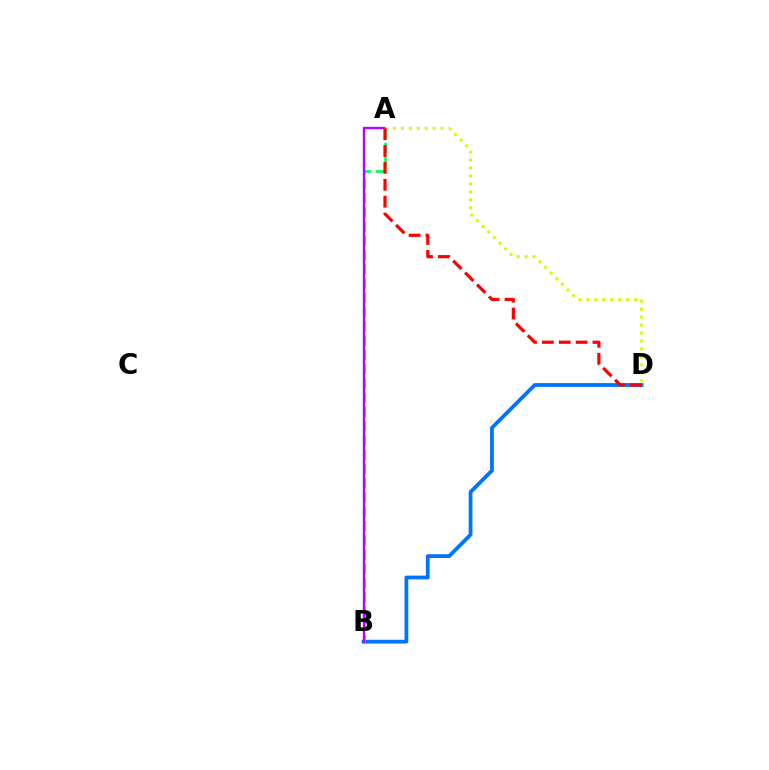{('B', 'D'): [{'color': '#0074ff', 'line_style': 'solid', 'thickness': 2.72}], ('A', 'B'): [{'color': '#00ff5c', 'line_style': 'dashed', 'thickness': 1.94}, {'color': '#b900ff', 'line_style': 'solid', 'thickness': 1.71}], ('A', 'D'): [{'color': '#d1ff00', 'line_style': 'dotted', 'thickness': 2.16}, {'color': '#ff0000', 'line_style': 'dashed', 'thickness': 2.29}]}